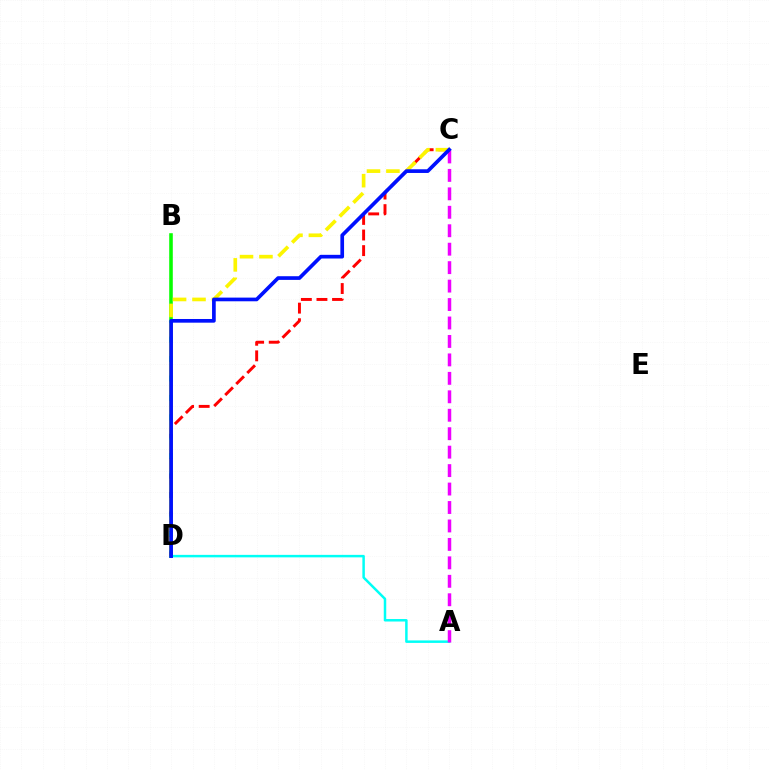{('B', 'D'): [{'color': '#08ff00', 'line_style': 'solid', 'thickness': 2.57}], ('C', 'D'): [{'color': '#ff0000', 'line_style': 'dashed', 'thickness': 2.12}, {'color': '#fcf500', 'line_style': 'dashed', 'thickness': 2.64}, {'color': '#0010ff', 'line_style': 'solid', 'thickness': 2.65}], ('A', 'D'): [{'color': '#00fff6', 'line_style': 'solid', 'thickness': 1.79}], ('A', 'C'): [{'color': '#ee00ff', 'line_style': 'dashed', 'thickness': 2.51}]}